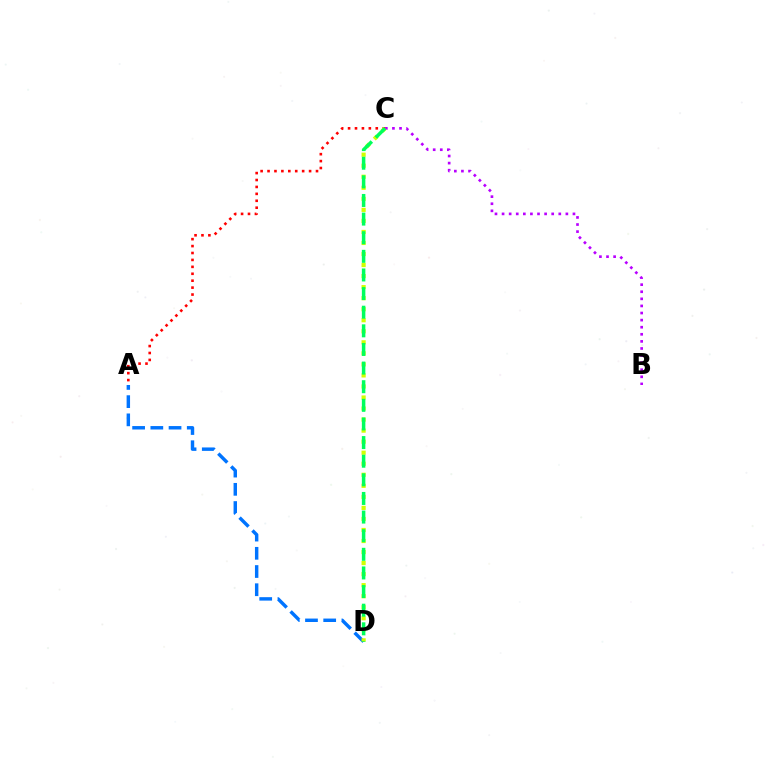{('A', 'C'): [{'color': '#ff0000', 'line_style': 'dotted', 'thickness': 1.88}], ('B', 'C'): [{'color': '#b900ff', 'line_style': 'dotted', 'thickness': 1.93}], ('A', 'D'): [{'color': '#0074ff', 'line_style': 'dashed', 'thickness': 2.47}], ('C', 'D'): [{'color': '#d1ff00', 'line_style': 'dotted', 'thickness': 3.0}, {'color': '#00ff5c', 'line_style': 'dashed', 'thickness': 2.53}]}